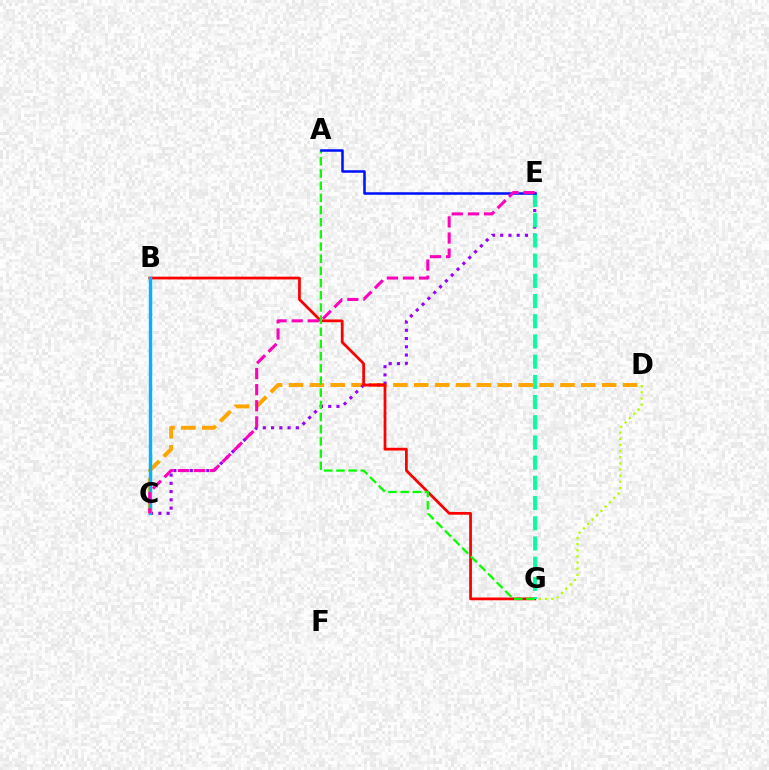{('D', 'G'): [{'color': '#b3ff00', 'line_style': 'dotted', 'thickness': 1.67}], ('C', 'D'): [{'color': '#ffa500', 'line_style': 'dashed', 'thickness': 2.84}], ('C', 'E'): [{'color': '#9b00ff', 'line_style': 'dotted', 'thickness': 2.24}, {'color': '#ff00bd', 'line_style': 'dashed', 'thickness': 2.19}], ('B', 'G'): [{'color': '#ff0000', 'line_style': 'solid', 'thickness': 1.99}], ('A', 'G'): [{'color': '#08ff00', 'line_style': 'dashed', 'thickness': 1.65}], ('E', 'G'): [{'color': '#00ff9d', 'line_style': 'dashed', 'thickness': 2.74}], ('A', 'E'): [{'color': '#0010ff', 'line_style': 'solid', 'thickness': 1.81}], ('B', 'C'): [{'color': '#00b5ff', 'line_style': 'solid', 'thickness': 2.45}]}